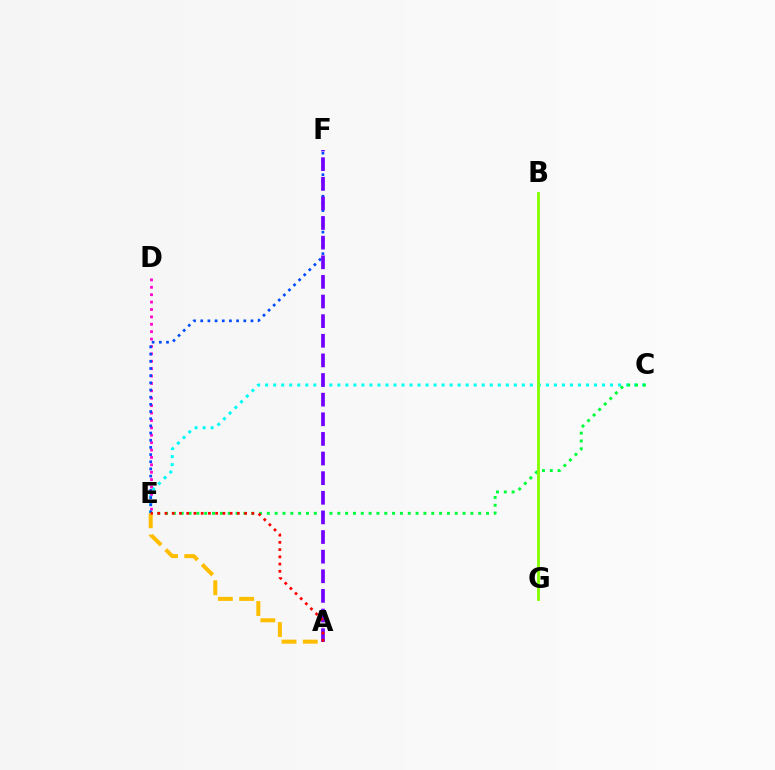{('C', 'E'): [{'color': '#00fff6', 'line_style': 'dotted', 'thickness': 2.18}, {'color': '#00ff39', 'line_style': 'dotted', 'thickness': 2.13}], ('D', 'E'): [{'color': '#ff00cf', 'line_style': 'dotted', 'thickness': 2.01}], ('E', 'F'): [{'color': '#004bff', 'line_style': 'dotted', 'thickness': 1.95}], ('A', 'E'): [{'color': '#ffbd00', 'line_style': 'dashed', 'thickness': 2.89}, {'color': '#ff0000', 'line_style': 'dotted', 'thickness': 1.97}], ('B', 'G'): [{'color': '#84ff00', 'line_style': 'solid', 'thickness': 2.03}], ('A', 'F'): [{'color': '#7200ff', 'line_style': 'dashed', 'thickness': 2.67}]}